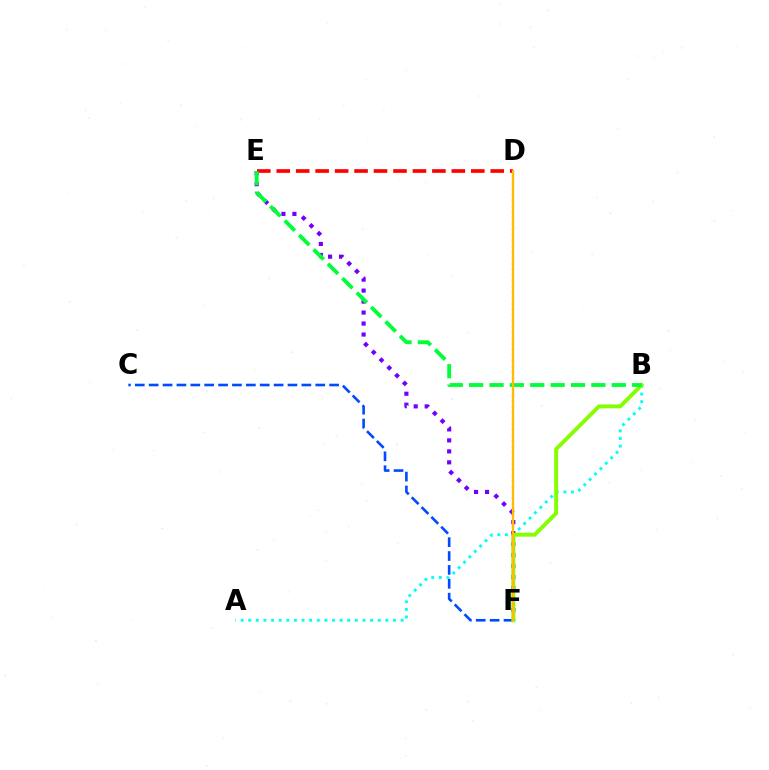{('D', 'E'): [{'color': '#ff0000', 'line_style': 'dashed', 'thickness': 2.64}], ('C', 'F'): [{'color': '#004bff', 'line_style': 'dashed', 'thickness': 1.89}], ('A', 'B'): [{'color': '#00fff6', 'line_style': 'dotted', 'thickness': 2.07}], ('D', 'F'): [{'color': '#ff00cf', 'line_style': 'dotted', 'thickness': 1.55}, {'color': '#ffbd00', 'line_style': 'solid', 'thickness': 1.65}], ('E', 'F'): [{'color': '#7200ff', 'line_style': 'dotted', 'thickness': 2.99}], ('B', 'F'): [{'color': '#84ff00', 'line_style': 'solid', 'thickness': 2.81}], ('B', 'E'): [{'color': '#00ff39', 'line_style': 'dashed', 'thickness': 2.77}]}